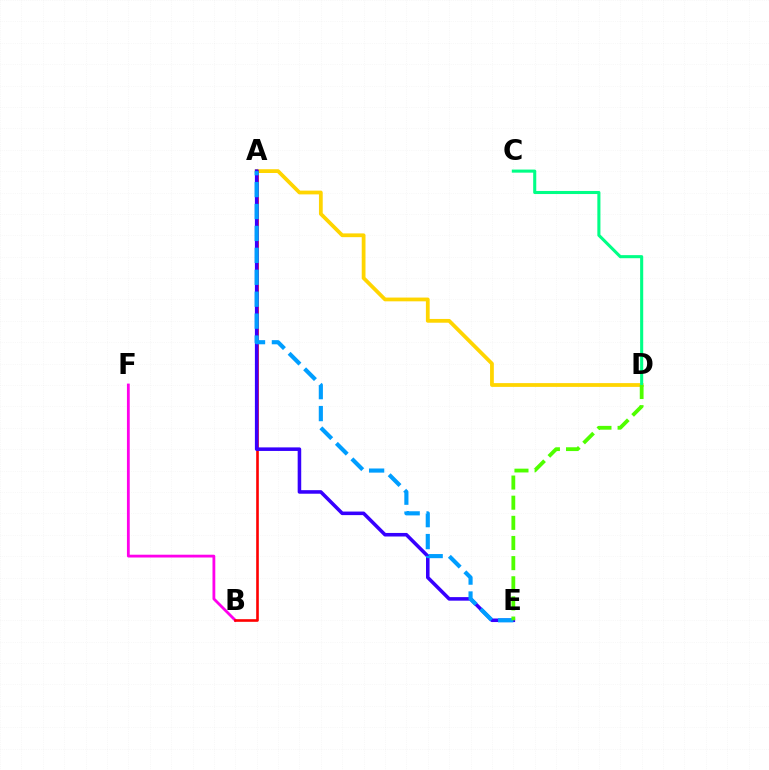{('B', 'F'): [{'color': '#ff00ed', 'line_style': 'solid', 'thickness': 2.02}], ('A', 'D'): [{'color': '#ffd500', 'line_style': 'solid', 'thickness': 2.71}], ('C', 'D'): [{'color': '#00ff86', 'line_style': 'solid', 'thickness': 2.22}], ('A', 'B'): [{'color': '#ff0000', 'line_style': 'solid', 'thickness': 1.89}], ('A', 'E'): [{'color': '#3700ff', 'line_style': 'solid', 'thickness': 2.56}, {'color': '#009eff', 'line_style': 'dashed', 'thickness': 2.98}], ('D', 'E'): [{'color': '#4fff00', 'line_style': 'dashed', 'thickness': 2.74}]}